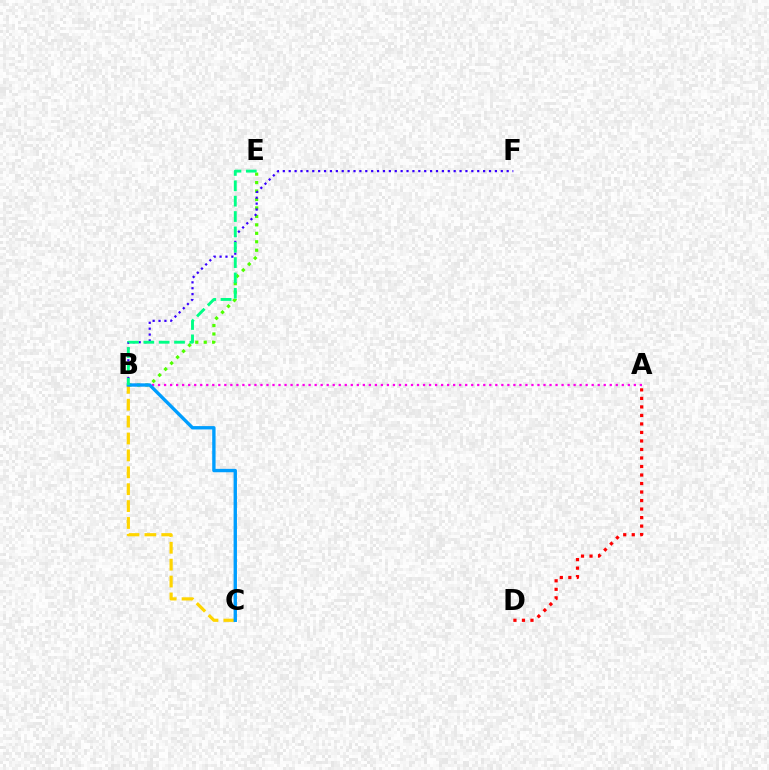{('B', 'E'): [{'color': '#4fff00', 'line_style': 'dotted', 'thickness': 2.3}, {'color': '#00ff86', 'line_style': 'dashed', 'thickness': 2.09}], ('A', 'D'): [{'color': '#ff0000', 'line_style': 'dotted', 'thickness': 2.31}], ('B', 'F'): [{'color': '#3700ff', 'line_style': 'dotted', 'thickness': 1.6}], ('B', 'C'): [{'color': '#ffd500', 'line_style': 'dashed', 'thickness': 2.3}, {'color': '#009eff', 'line_style': 'solid', 'thickness': 2.42}], ('A', 'B'): [{'color': '#ff00ed', 'line_style': 'dotted', 'thickness': 1.64}]}